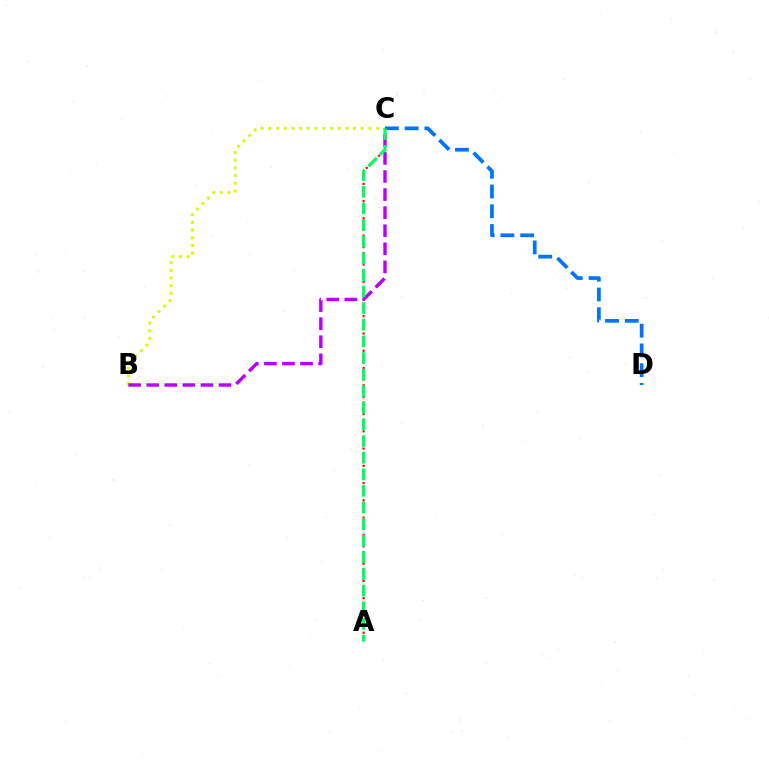{('A', 'C'): [{'color': '#ff0000', 'line_style': 'dotted', 'thickness': 1.56}, {'color': '#00ff5c', 'line_style': 'dashed', 'thickness': 2.26}], ('B', 'C'): [{'color': '#d1ff00', 'line_style': 'dotted', 'thickness': 2.09}, {'color': '#b900ff', 'line_style': 'dashed', 'thickness': 2.46}], ('C', 'D'): [{'color': '#0074ff', 'line_style': 'dashed', 'thickness': 2.68}]}